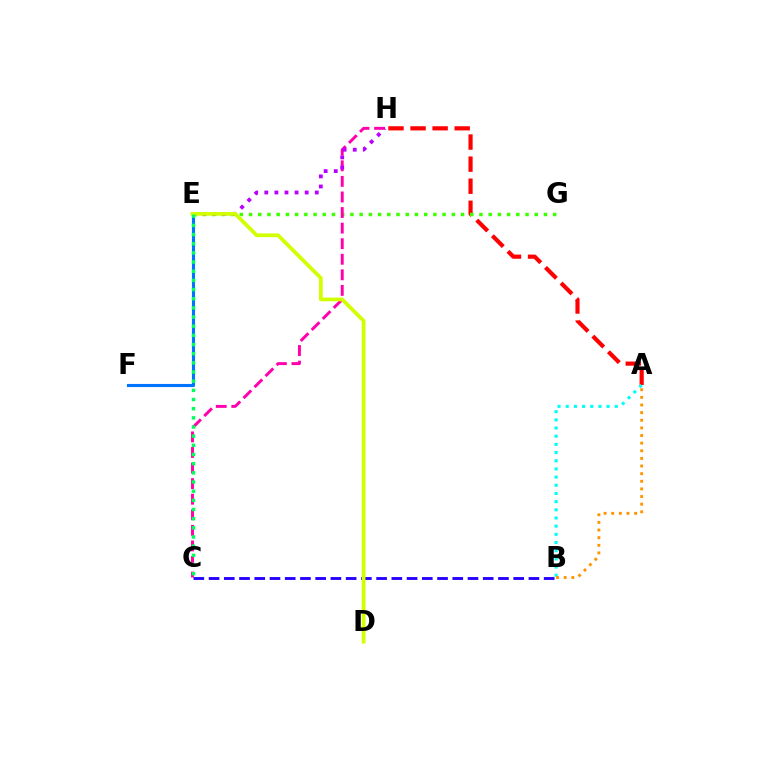{('A', 'H'): [{'color': '#ff0000', 'line_style': 'dashed', 'thickness': 3.0}], ('E', 'G'): [{'color': '#3dff00', 'line_style': 'dotted', 'thickness': 2.5}], ('B', 'C'): [{'color': '#2500ff', 'line_style': 'dashed', 'thickness': 2.07}], ('C', 'H'): [{'color': '#ff00ac', 'line_style': 'dashed', 'thickness': 2.12}], ('A', 'B'): [{'color': '#00fff6', 'line_style': 'dotted', 'thickness': 2.22}, {'color': '#ff9400', 'line_style': 'dotted', 'thickness': 2.07}], ('E', 'H'): [{'color': '#b900ff', 'line_style': 'dotted', 'thickness': 2.74}], ('E', 'F'): [{'color': '#0074ff', 'line_style': 'solid', 'thickness': 2.23}], ('D', 'E'): [{'color': '#d1ff00', 'line_style': 'solid', 'thickness': 2.69}], ('C', 'E'): [{'color': '#00ff5c', 'line_style': 'dotted', 'thickness': 2.49}]}